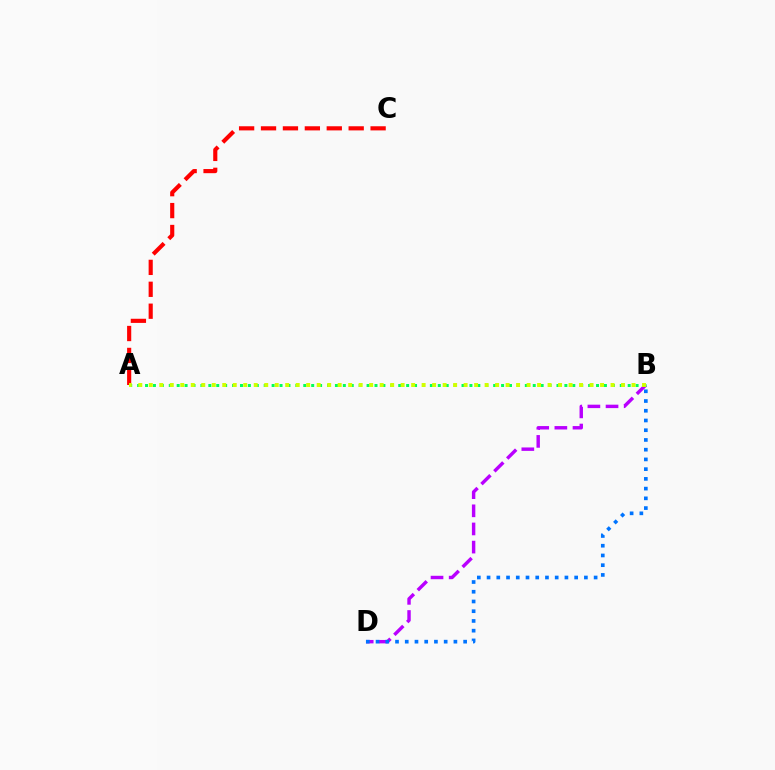{('B', 'D'): [{'color': '#b900ff', 'line_style': 'dashed', 'thickness': 2.46}, {'color': '#0074ff', 'line_style': 'dotted', 'thickness': 2.64}], ('A', 'B'): [{'color': '#00ff5c', 'line_style': 'dotted', 'thickness': 2.15}, {'color': '#d1ff00', 'line_style': 'dotted', 'thickness': 2.85}], ('A', 'C'): [{'color': '#ff0000', 'line_style': 'dashed', 'thickness': 2.98}]}